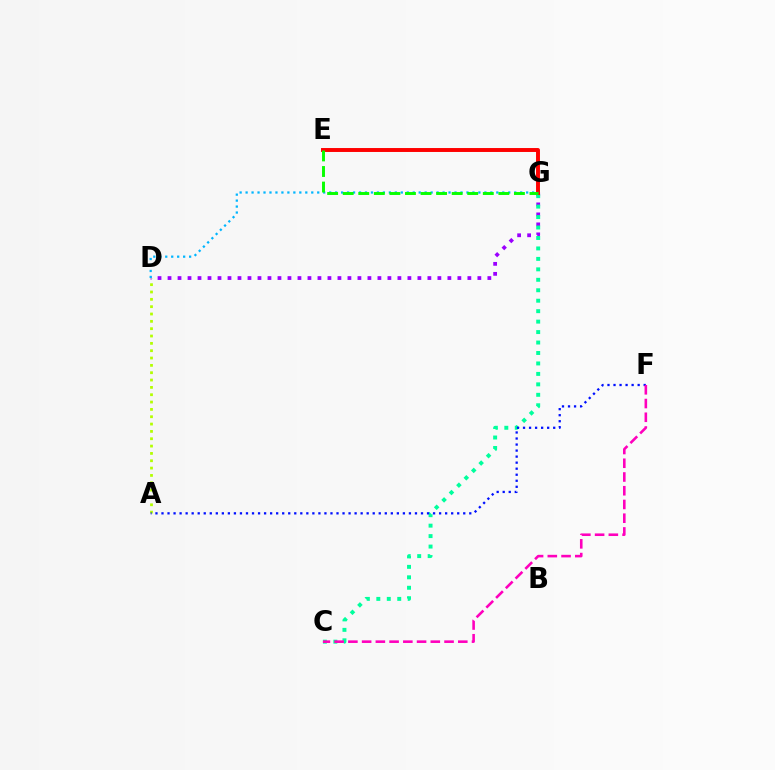{('E', 'G'): [{'color': '#ffa500', 'line_style': 'dotted', 'thickness': 1.74}, {'color': '#ff0000', 'line_style': 'solid', 'thickness': 2.82}, {'color': '#08ff00', 'line_style': 'dashed', 'thickness': 2.11}], ('A', 'D'): [{'color': '#b3ff00', 'line_style': 'dotted', 'thickness': 1.99}], ('D', 'G'): [{'color': '#9b00ff', 'line_style': 'dotted', 'thickness': 2.72}, {'color': '#00b5ff', 'line_style': 'dotted', 'thickness': 1.62}], ('C', 'G'): [{'color': '#00ff9d', 'line_style': 'dotted', 'thickness': 2.84}], ('A', 'F'): [{'color': '#0010ff', 'line_style': 'dotted', 'thickness': 1.64}], ('C', 'F'): [{'color': '#ff00bd', 'line_style': 'dashed', 'thickness': 1.87}]}